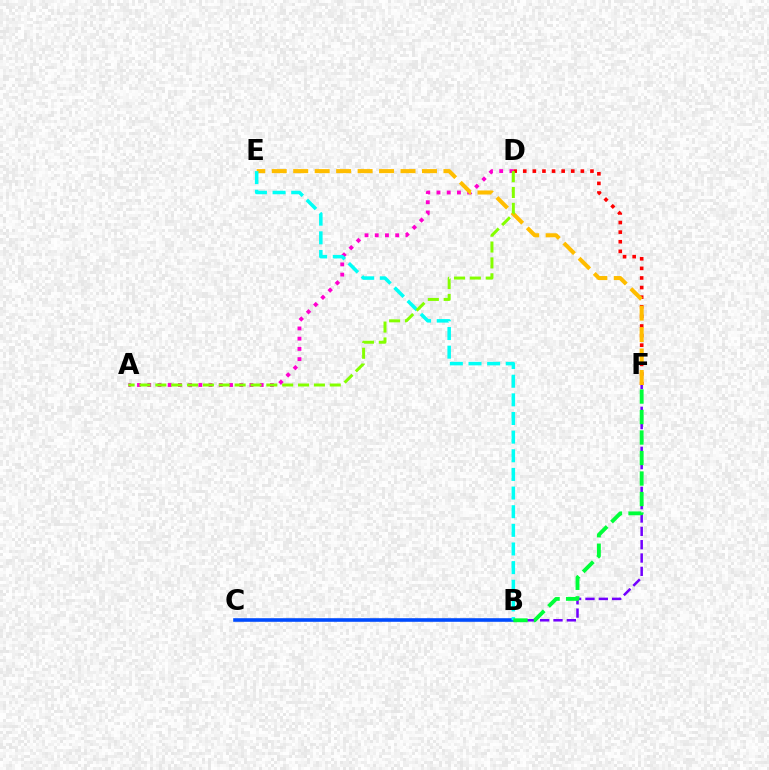{('D', 'F'): [{'color': '#ff0000', 'line_style': 'dotted', 'thickness': 2.61}], ('B', 'F'): [{'color': '#7200ff', 'line_style': 'dashed', 'thickness': 1.81}, {'color': '#00ff39', 'line_style': 'dashed', 'thickness': 2.78}], ('A', 'D'): [{'color': '#ff00cf', 'line_style': 'dotted', 'thickness': 2.78}, {'color': '#84ff00', 'line_style': 'dashed', 'thickness': 2.15}], ('B', 'C'): [{'color': '#004bff', 'line_style': 'solid', 'thickness': 2.59}], ('E', 'F'): [{'color': '#ffbd00', 'line_style': 'dashed', 'thickness': 2.92}], ('B', 'E'): [{'color': '#00fff6', 'line_style': 'dashed', 'thickness': 2.53}]}